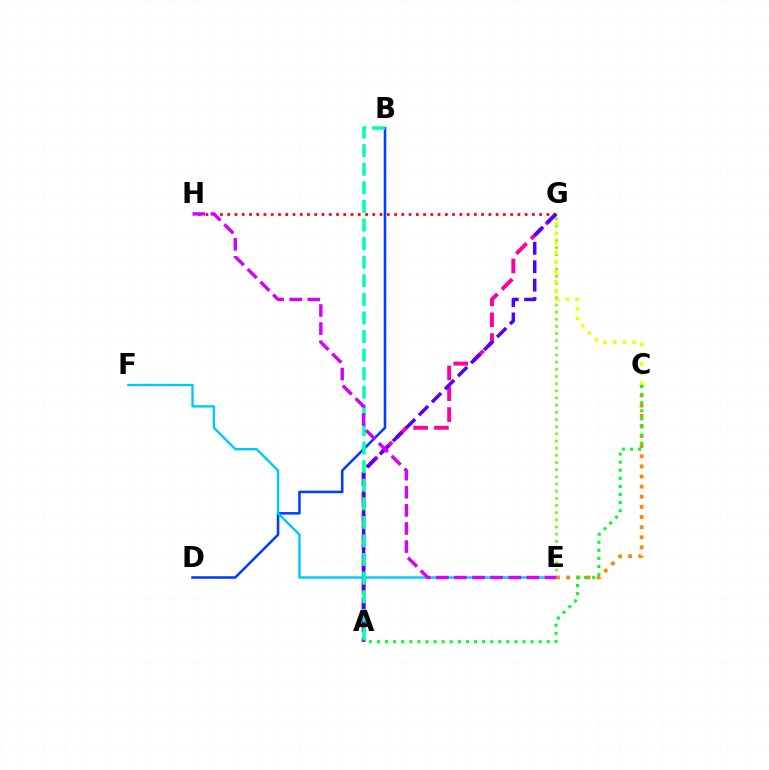{('E', 'G'): [{'color': '#66ff00', 'line_style': 'dotted', 'thickness': 1.95}], ('C', 'E'): [{'color': '#ff8800', 'line_style': 'dotted', 'thickness': 2.75}], ('A', 'G'): [{'color': '#ff00a0', 'line_style': 'dashed', 'thickness': 2.83}, {'color': '#4f00ff', 'line_style': 'dashed', 'thickness': 2.5}], ('G', 'H'): [{'color': '#ff0000', 'line_style': 'dotted', 'thickness': 1.97}], ('B', 'D'): [{'color': '#003fff', 'line_style': 'solid', 'thickness': 1.84}], ('C', 'G'): [{'color': '#eeff00', 'line_style': 'dotted', 'thickness': 2.63}], ('E', 'F'): [{'color': '#00c7ff', 'line_style': 'solid', 'thickness': 1.72}], ('A', 'B'): [{'color': '#00ffaf', 'line_style': 'dashed', 'thickness': 2.52}], ('A', 'C'): [{'color': '#00ff27', 'line_style': 'dotted', 'thickness': 2.2}], ('E', 'H'): [{'color': '#d600ff', 'line_style': 'dashed', 'thickness': 2.46}]}